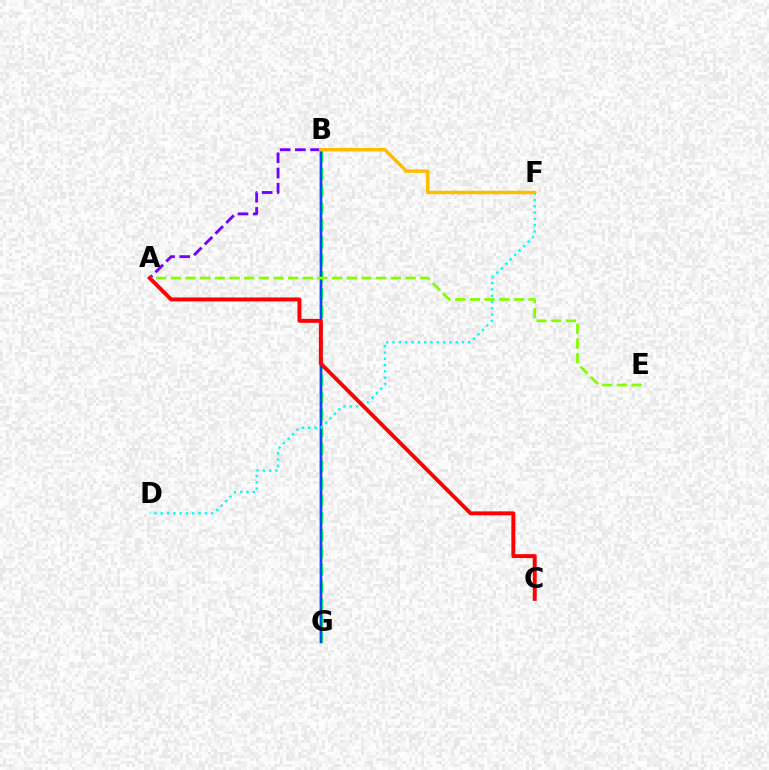{('B', 'G'): [{'color': '#ff00cf', 'line_style': 'solid', 'thickness': 1.79}, {'color': '#00ff39', 'line_style': 'dashed', 'thickness': 2.34}, {'color': '#004bff', 'line_style': 'solid', 'thickness': 1.72}], ('A', 'B'): [{'color': '#7200ff', 'line_style': 'dashed', 'thickness': 2.06}], ('A', 'E'): [{'color': '#84ff00', 'line_style': 'dashed', 'thickness': 1.99}], ('D', 'F'): [{'color': '#00fff6', 'line_style': 'dotted', 'thickness': 1.71}], ('B', 'F'): [{'color': '#ffbd00', 'line_style': 'solid', 'thickness': 2.51}], ('A', 'C'): [{'color': '#ff0000', 'line_style': 'solid', 'thickness': 2.82}]}